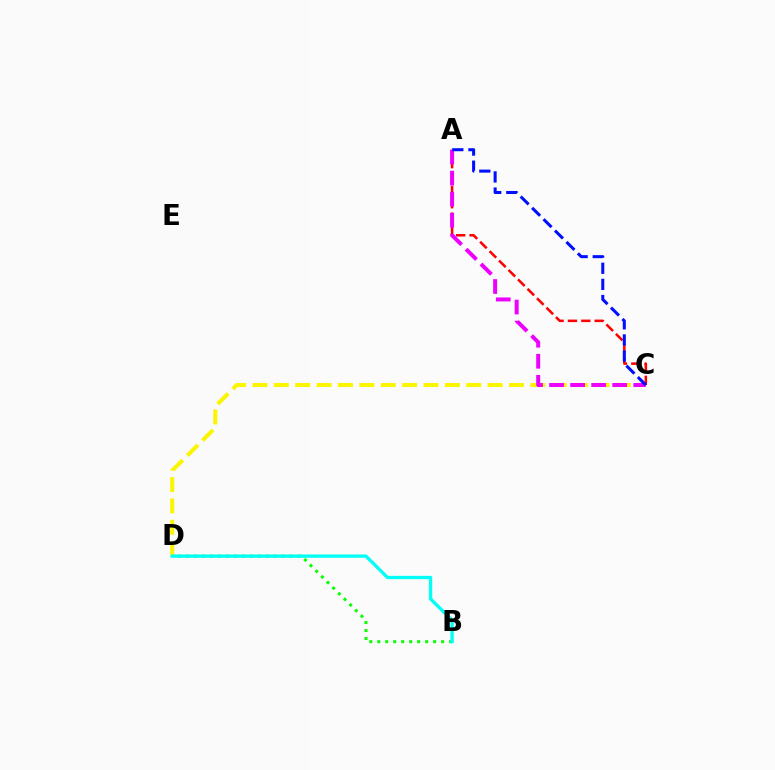{('B', 'D'): [{'color': '#08ff00', 'line_style': 'dotted', 'thickness': 2.17}, {'color': '#00fff6', 'line_style': 'solid', 'thickness': 2.39}], ('C', 'D'): [{'color': '#fcf500', 'line_style': 'dashed', 'thickness': 2.9}], ('A', 'C'): [{'color': '#ff0000', 'line_style': 'dashed', 'thickness': 1.82}, {'color': '#ee00ff', 'line_style': 'dashed', 'thickness': 2.86}, {'color': '#0010ff', 'line_style': 'dashed', 'thickness': 2.19}]}